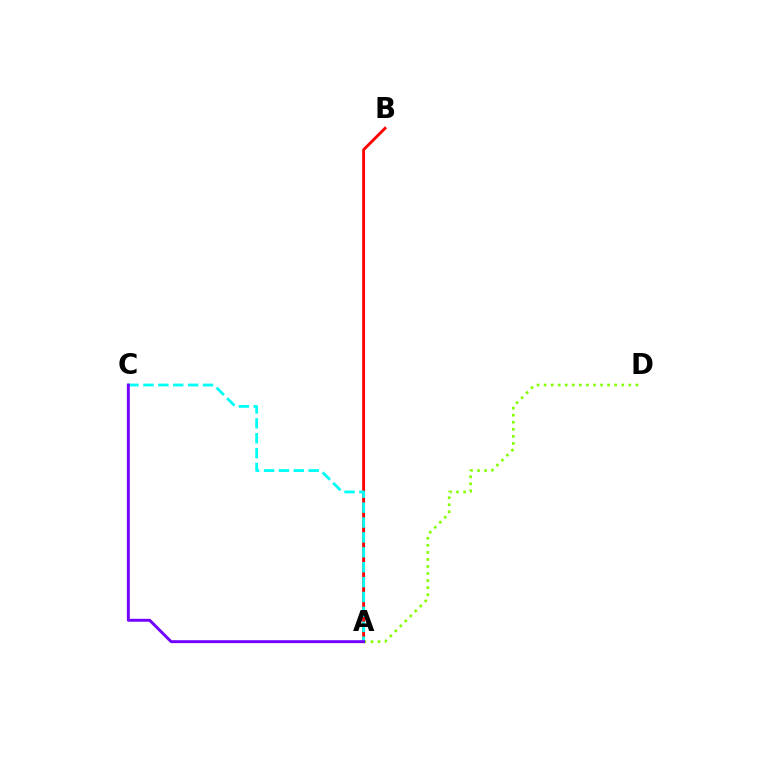{('A', 'B'): [{'color': '#ff0000', 'line_style': 'solid', 'thickness': 2.07}], ('A', 'D'): [{'color': '#84ff00', 'line_style': 'dotted', 'thickness': 1.92}], ('A', 'C'): [{'color': '#00fff6', 'line_style': 'dashed', 'thickness': 2.02}, {'color': '#7200ff', 'line_style': 'solid', 'thickness': 2.1}]}